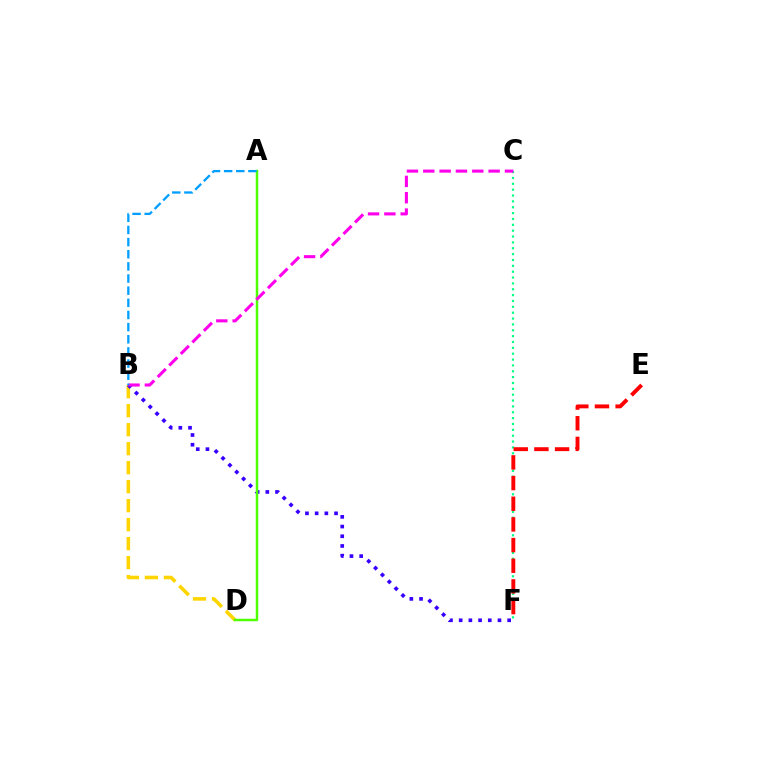{('B', 'D'): [{'color': '#ffd500', 'line_style': 'dashed', 'thickness': 2.58}], ('B', 'F'): [{'color': '#3700ff', 'line_style': 'dotted', 'thickness': 2.64}], ('A', 'D'): [{'color': '#4fff00', 'line_style': 'solid', 'thickness': 1.78}], ('C', 'F'): [{'color': '#00ff86', 'line_style': 'dotted', 'thickness': 1.59}], ('E', 'F'): [{'color': '#ff0000', 'line_style': 'dashed', 'thickness': 2.81}], ('B', 'C'): [{'color': '#ff00ed', 'line_style': 'dashed', 'thickness': 2.22}], ('A', 'B'): [{'color': '#009eff', 'line_style': 'dashed', 'thickness': 1.65}]}